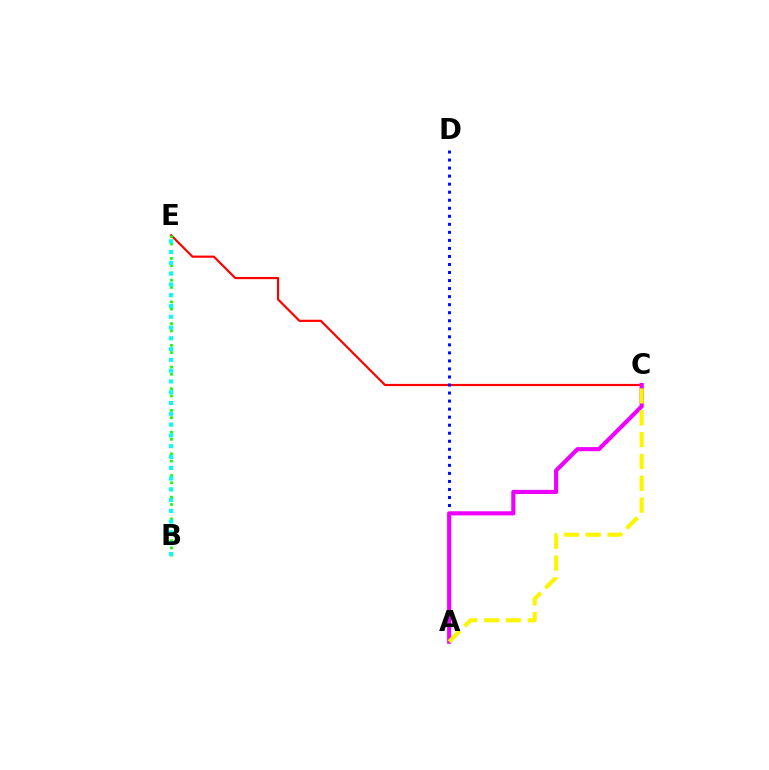{('C', 'E'): [{'color': '#ff0000', 'line_style': 'solid', 'thickness': 1.58}], ('B', 'E'): [{'color': '#08ff00', 'line_style': 'dotted', 'thickness': 1.97}, {'color': '#00fff6', 'line_style': 'dotted', 'thickness': 2.93}], ('A', 'D'): [{'color': '#0010ff', 'line_style': 'dotted', 'thickness': 2.18}], ('A', 'C'): [{'color': '#ee00ff', 'line_style': 'solid', 'thickness': 2.98}, {'color': '#fcf500', 'line_style': 'dashed', 'thickness': 2.97}]}